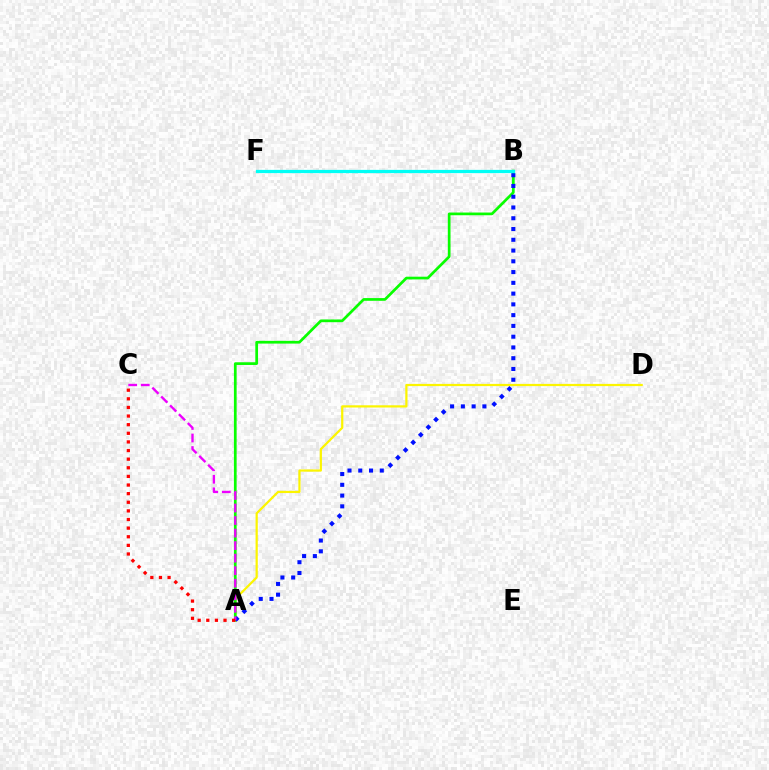{('A', 'D'): [{'color': '#fcf500', 'line_style': 'solid', 'thickness': 1.6}], ('A', 'B'): [{'color': '#08ff00', 'line_style': 'solid', 'thickness': 1.96}, {'color': '#0010ff', 'line_style': 'dotted', 'thickness': 2.93}], ('A', 'C'): [{'color': '#ee00ff', 'line_style': 'dashed', 'thickness': 1.7}, {'color': '#ff0000', 'line_style': 'dotted', 'thickness': 2.34}], ('B', 'F'): [{'color': '#00fff6', 'line_style': 'solid', 'thickness': 2.34}]}